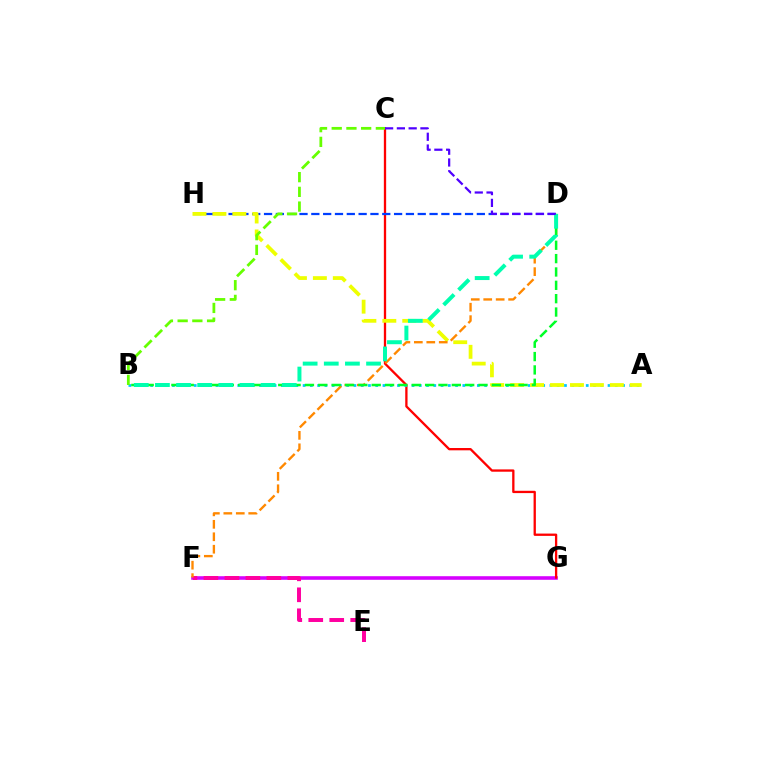{('F', 'G'): [{'color': '#d600ff', 'line_style': 'solid', 'thickness': 2.58}], ('C', 'G'): [{'color': '#ff0000', 'line_style': 'solid', 'thickness': 1.66}], ('A', 'B'): [{'color': '#00c7ff', 'line_style': 'dotted', 'thickness': 1.97}], ('D', 'H'): [{'color': '#003fff', 'line_style': 'dashed', 'thickness': 1.61}], ('A', 'H'): [{'color': '#eeff00', 'line_style': 'dashed', 'thickness': 2.71}], ('E', 'F'): [{'color': '#ff00a0', 'line_style': 'dashed', 'thickness': 2.85}], ('D', 'F'): [{'color': '#ff8800', 'line_style': 'dashed', 'thickness': 1.69}], ('B', 'D'): [{'color': '#00ff27', 'line_style': 'dashed', 'thickness': 1.81}, {'color': '#00ffaf', 'line_style': 'dashed', 'thickness': 2.87}], ('B', 'C'): [{'color': '#66ff00', 'line_style': 'dashed', 'thickness': 2.0}], ('C', 'D'): [{'color': '#4f00ff', 'line_style': 'dashed', 'thickness': 1.6}]}